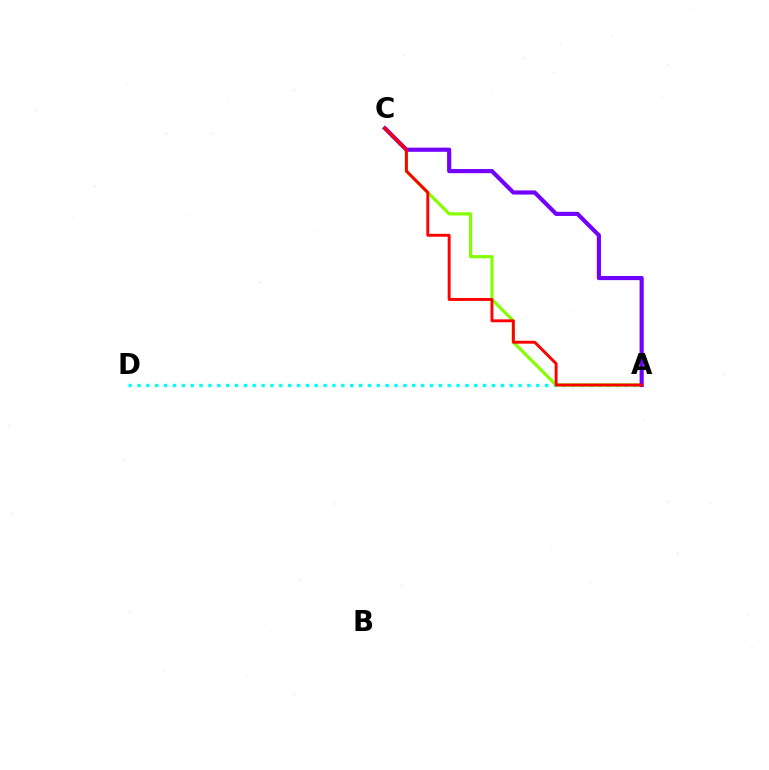{('A', 'D'): [{'color': '#00fff6', 'line_style': 'dotted', 'thickness': 2.41}], ('A', 'C'): [{'color': '#84ff00', 'line_style': 'solid', 'thickness': 2.27}, {'color': '#7200ff', 'line_style': 'solid', 'thickness': 2.98}, {'color': '#ff0000', 'line_style': 'solid', 'thickness': 2.1}]}